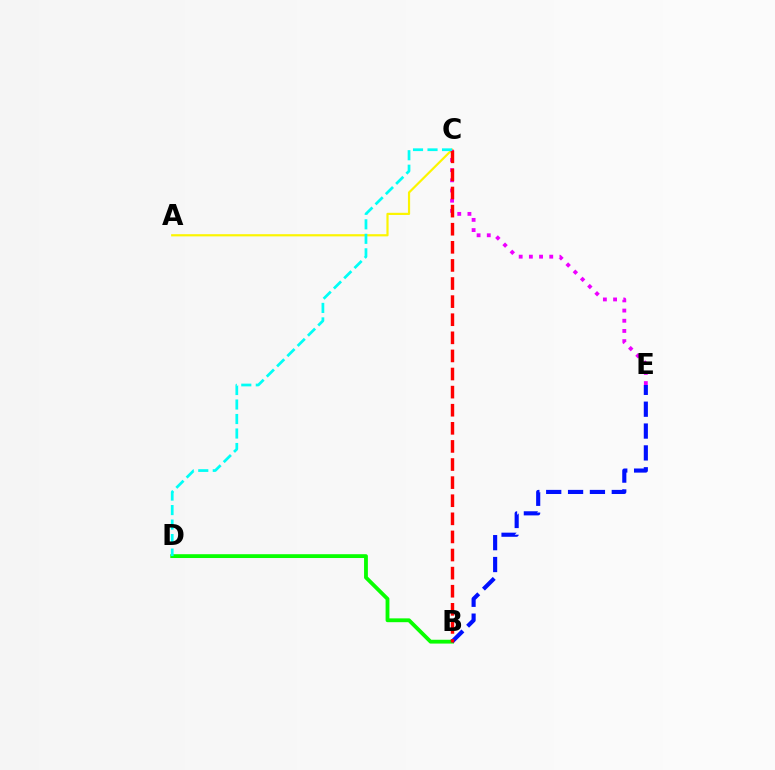{('A', 'C'): [{'color': '#fcf500', 'line_style': 'solid', 'thickness': 1.58}], ('C', 'E'): [{'color': '#ee00ff', 'line_style': 'dotted', 'thickness': 2.77}], ('B', 'D'): [{'color': '#08ff00', 'line_style': 'solid', 'thickness': 2.75}], ('B', 'E'): [{'color': '#0010ff', 'line_style': 'dashed', 'thickness': 2.97}], ('B', 'C'): [{'color': '#ff0000', 'line_style': 'dashed', 'thickness': 2.46}], ('C', 'D'): [{'color': '#00fff6', 'line_style': 'dashed', 'thickness': 1.97}]}